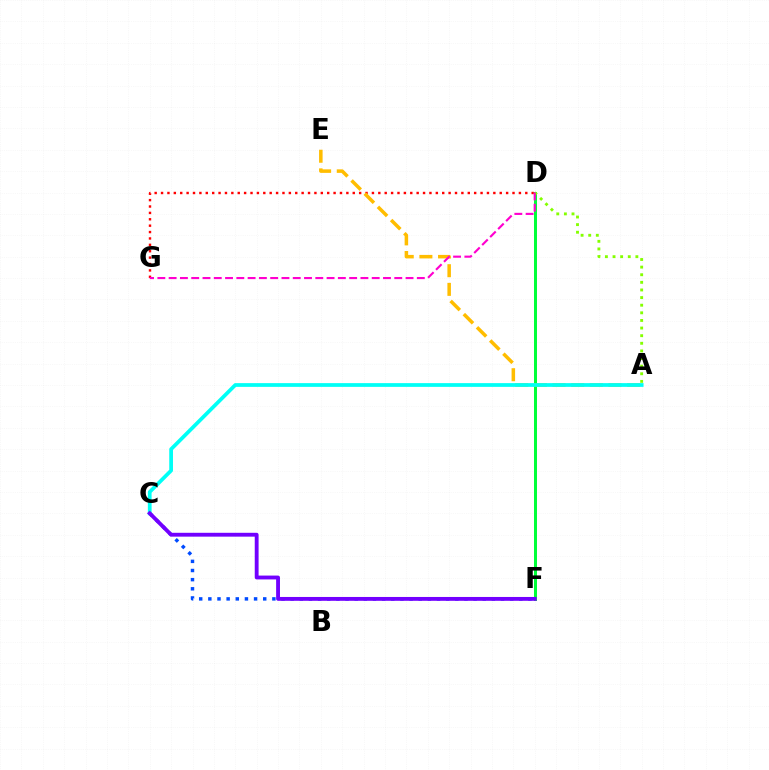{('D', 'G'): [{'color': '#ff0000', 'line_style': 'dotted', 'thickness': 1.74}, {'color': '#ff00cf', 'line_style': 'dashed', 'thickness': 1.53}], ('D', 'F'): [{'color': '#00ff39', 'line_style': 'solid', 'thickness': 2.16}], ('A', 'E'): [{'color': '#ffbd00', 'line_style': 'dashed', 'thickness': 2.53}], ('C', 'F'): [{'color': '#004bff', 'line_style': 'dotted', 'thickness': 2.48}, {'color': '#7200ff', 'line_style': 'solid', 'thickness': 2.77}], ('A', 'D'): [{'color': '#84ff00', 'line_style': 'dotted', 'thickness': 2.07}], ('A', 'C'): [{'color': '#00fff6', 'line_style': 'solid', 'thickness': 2.69}]}